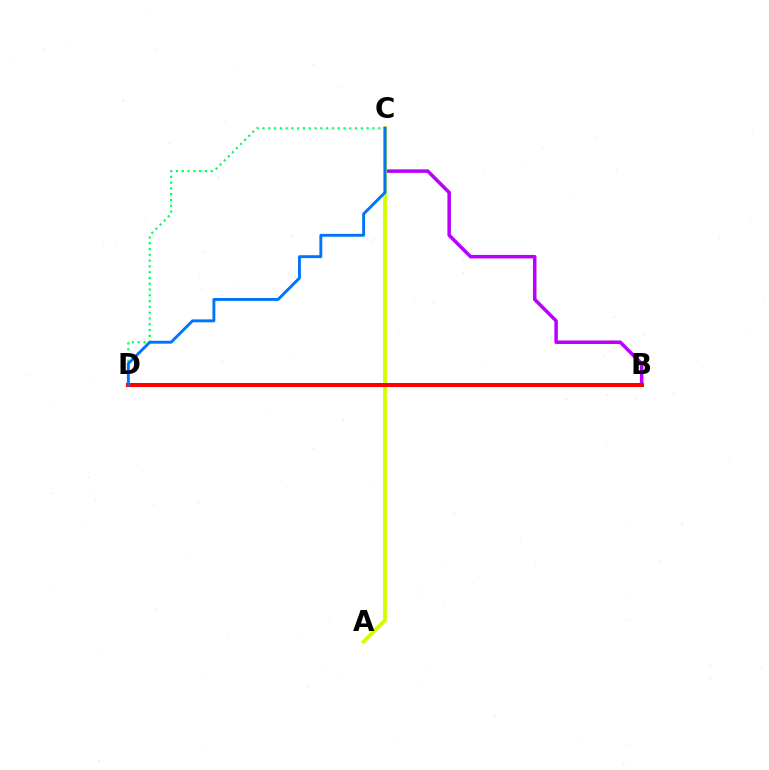{('B', 'C'): [{'color': '#b900ff', 'line_style': 'solid', 'thickness': 2.52}], ('C', 'D'): [{'color': '#00ff5c', 'line_style': 'dotted', 'thickness': 1.57}, {'color': '#0074ff', 'line_style': 'solid', 'thickness': 2.09}], ('A', 'C'): [{'color': '#d1ff00', 'line_style': 'solid', 'thickness': 2.76}], ('B', 'D'): [{'color': '#ff0000', 'line_style': 'solid', 'thickness': 2.92}]}